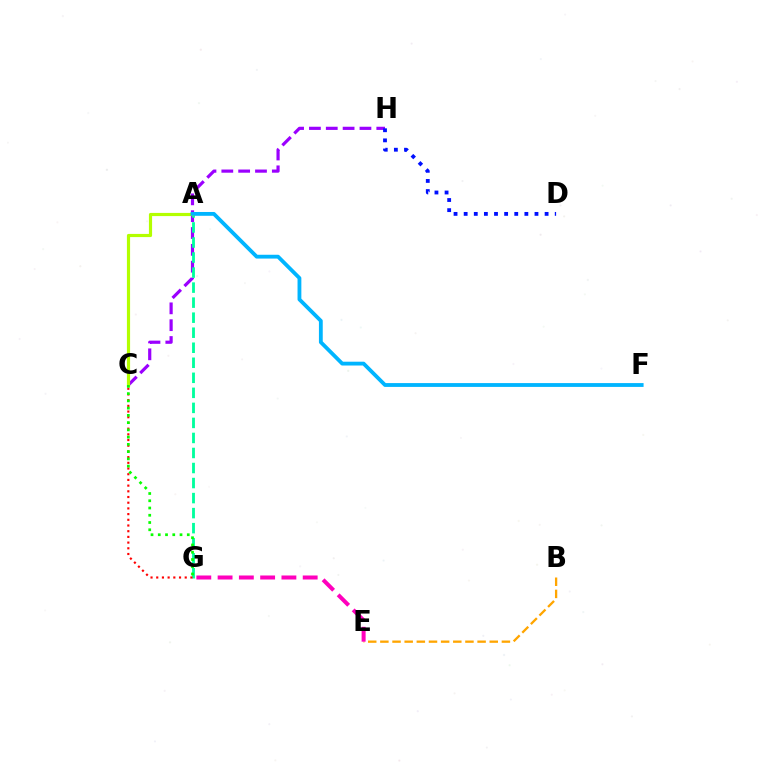{('B', 'E'): [{'color': '#ffa500', 'line_style': 'dashed', 'thickness': 1.65}], ('C', 'H'): [{'color': '#9b00ff', 'line_style': 'dashed', 'thickness': 2.29}], ('A', 'G'): [{'color': '#00ff9d', 'line_style': 'dashed', 'thickness': 2.04}], ('A', 'C'): [{'color': '#b3ff00', 'line_style': 'solid', 'thickness': 2.29}], ('E', 'G'): [{'color': '#ff00bd', 'line_style': 'dashed', 'thickness': 2.89}], ('A', 'F'): [{'color': '#00b5ff', 'line_style': 'solid', 'thickness': 2.75}], ('C', 'G'): [{'color': '#ff0000', 'line_style': 'dotted', 'thickness': 1.55}, {'color': '#08ff00', 'line_style': 'dotted', 'thickness': 1.97}], ('D', 'H'): [{'color': '#0010ff', 'line_style': 'dotted', 'thickness': 2.75}]}